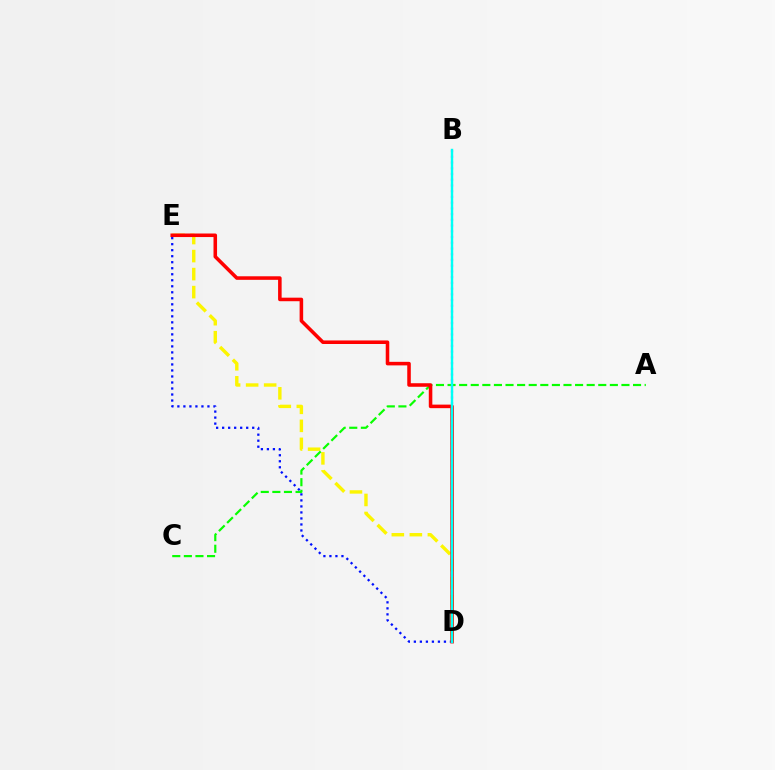{('D', 'E'): [{'color': '#fcf500', 'line_style': 'dashed', 'thickness': 2.45}, {'color': '#0010ff', 'line_style': 'dotted', 'thickness': 1.63}, {'color': '#ff0000', 'line_style': 'solid', 'thickness': 2.56}], ('A', 'C'): [{'color': '#08ff00', 'line_style': 'dashed', 'thickness': 1.57}], ('B', 'D'): [{'color': '#ee00ff', 'line_style': 'dotted', 'thickness': 1.56}, {'color': '#00fff6', 'line_style': 'solid', 'thickness': 1.75}]}